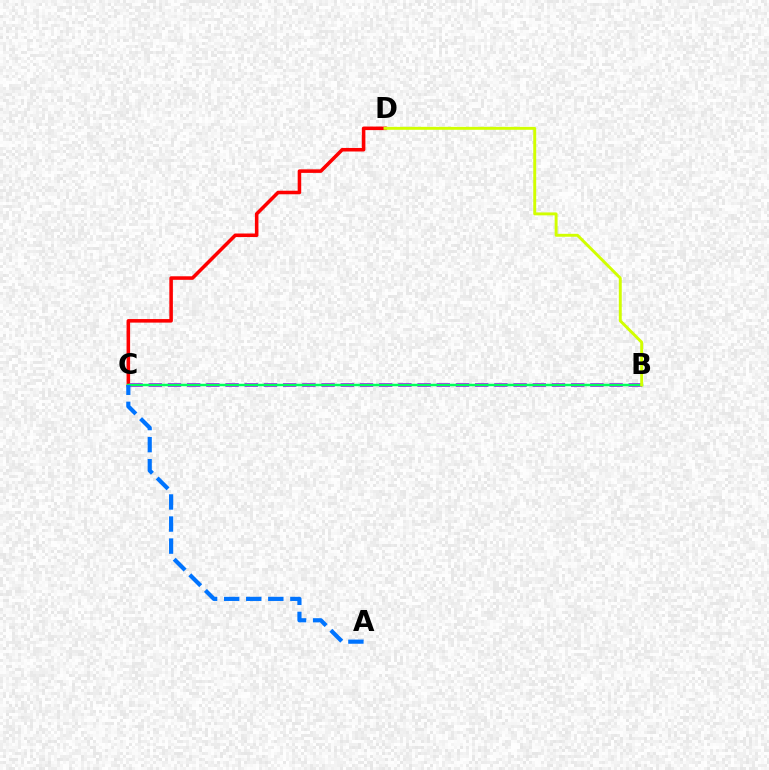{('C', 'D'): [{'color': '#ff0000', 'line_style': 'solid', 'thickness': 2.55}], ('B', 'C'): [{'color': '#b900ff', 'line_style': 'dashed', 'thickness': 2.61}, {'color': '#00ff5c', 'line_style': 'solid', 'thickness': 1.77}], ('B', 'D'): [{'color': '#d1ff00', 'line_style': 'solid', 'thickness': 2.1}], ('A', 'C'): [{'color': '#0074ff', 'line_style': 'dashed', 'thickness': 3.0}]}